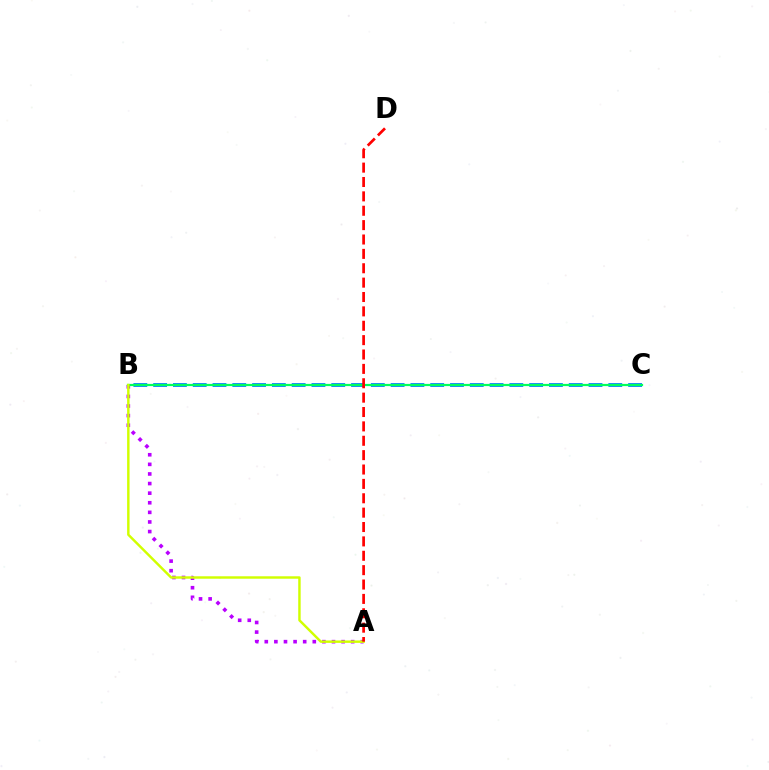{('A', 'B'): [{'color': '#b900ff', 'line_style': 'dotted', 'thickness': 2.61}, {'color': '#d1ff00', 'line_style': 'solid', 'thickness': 1.76}], ('B', 'C'): [{'color': '#0074ff', 'line_style': 'dashed', 'thickness': 2.69}, {'color': '#00ff5c', 'line_style': 'solid', 'thickness': 1.6}], ('A', 'D'): [{'color': '#ff0000', 'line_style': 'dashed', 'thickness': 1.95}]}